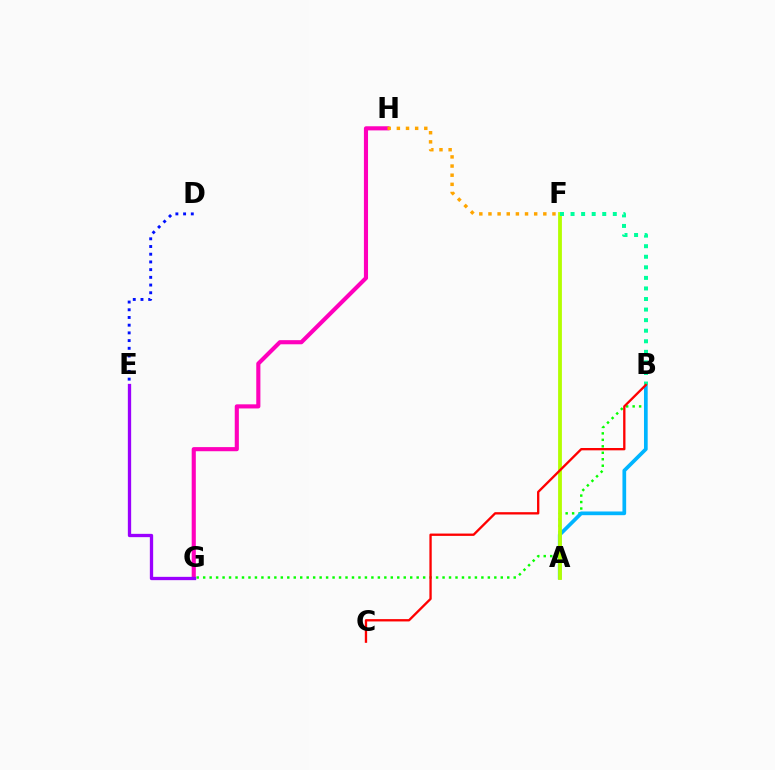{('B', 'G'): [{'color': '#08ff00', 'line_style': 'dotted', 'thickness': 1.76}], ('D', 'E'): [{'color': '#0010ff', 'line_style': 'dotted', 'thickness': 2.09}], ('A', 'B'): [{'color': '#00b5ff', 'line_style': 'solid', 'thickness': 2.66}], ('A', 'F'): [{'color': '#b3ff00', 'line_style': 'solid', 'thickness': 2.74}], ('B', 'F'): [{'color': '#00ff9d', 'line_style': 'dotted', 'thickness': 2.87}], ('G', 'H'): [{'color': '#ff00bd', 'line_style': 'solid', 'thickness': 2.97}], ('B', 'C'): [{'color': '#ff0000', 'line_style': 'solid', 'thickness': 1.68}], ('F', 'H'): [{'color': '#ffa500', 'line_style': 'dotted', 'thickness': 2.48}], ('E', 'G'): [{'color': '#9b00ff', 'line_style': 'solid', 'thickness': 2.38}]}